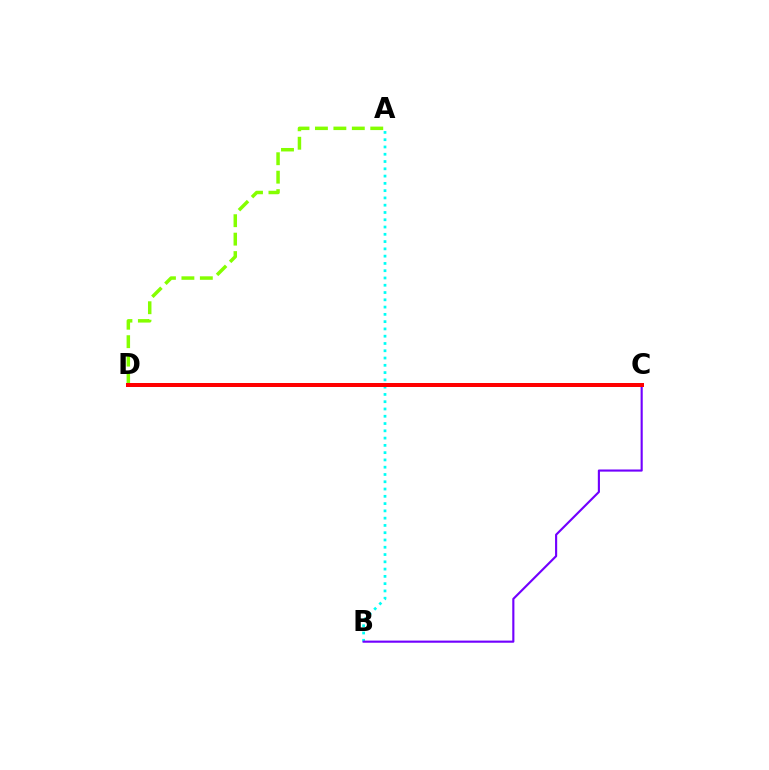{('A', 'B'): [{'color': '#00fff6', 'line_style': 'dotted', 'thickness': 1.98}], ('A', 'D'): [{'color': '#84ff00', 'line_style': 'dashed', 'thickness': 2.51}], ('B', 'C'): [{'color': '#7200ff', 'line_style': 'solid', 'thickness': 1.54}], ('C', 'D'): [{'color': '#ff0000', 'line_style': 'solid', 'thickness': 2.88}]}